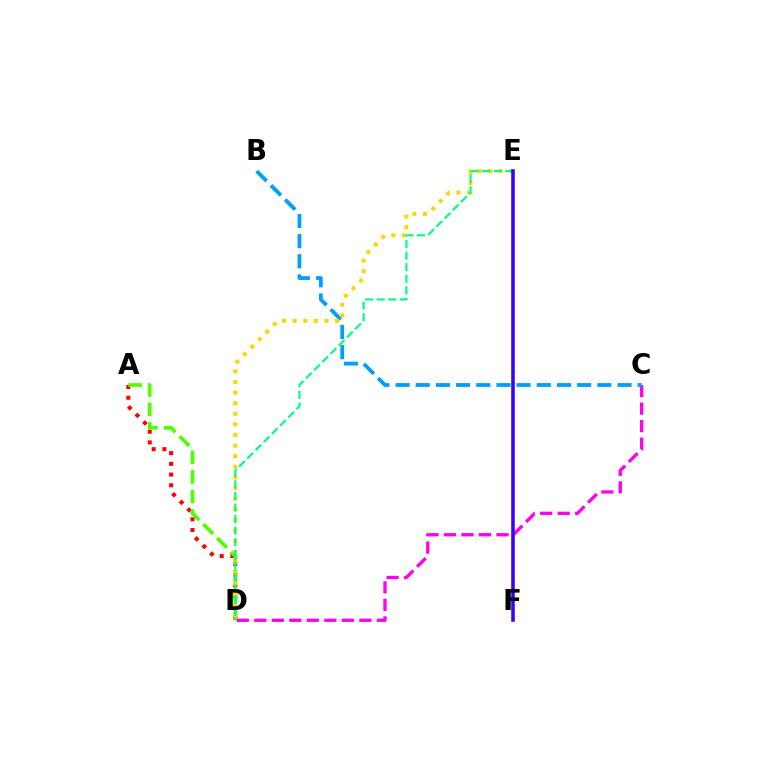{('C', 'D'): [{'color': '#ff00ed', 'line_style': 'dashed', 'thickness': 2.38}], ('A', 'D'): [{'color': '#ff0000', 'line_style': 'dotted', 'thickness': 2.91}, {'color': '#4fff00', 'line_style': 'dashed', 'thickness': 2.65}], ('B', 'C'): [{'color': '#009eff', 'line_style': 'dashed', 'thickness': 2.74}], ('D', 'E'): [{'color': '#ffd500', 'line_style': 'dotted', 'thickness': 2.88}, {'color': '#00ff86', 'line_style': 'dashed', 'thickness': 1.57}], ('E', 'F'): [{'color': '#3700ff', 'line_style': 'solid', 'thickness': 2.55}]}